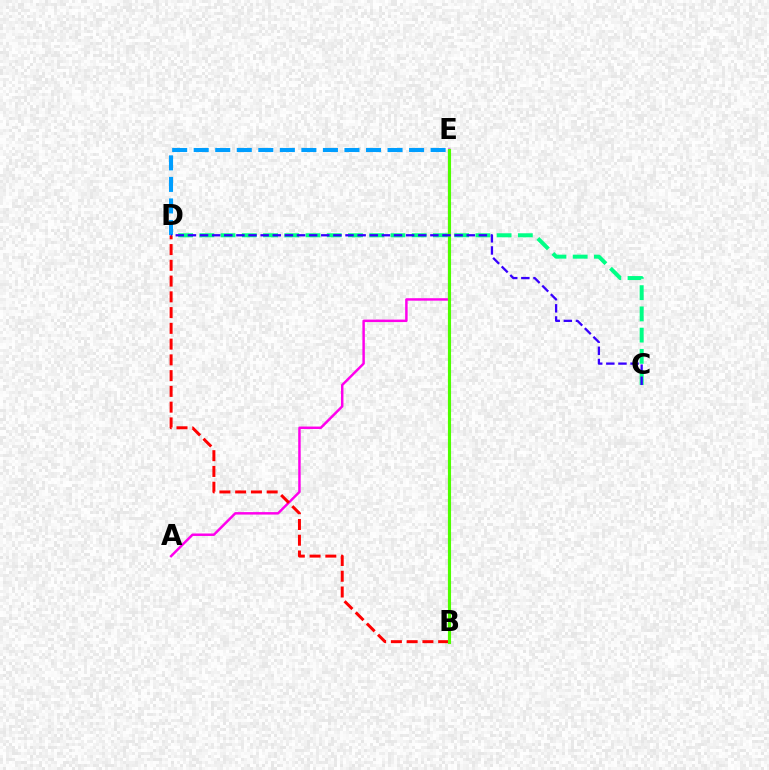{('C', 'D'): [{'color': '#00ff86', 'line_style': 'dashed', 'thickness': 2.88}, {'color': '#3700ff', 'line_style': 'dashed', 'thickness': 1.65}], ('D', 'E'): [{'color': '#009eff', 'line_style': 'dashed', 'thickness': 2.93}], ('A', 'E'): [{'color': '#ff00ed', 'line_style': 'solid', 'thickness': 1.78}], ('B', 'E'): [{'color': '#ffd500', 'line_style': 'dashed', 'thickness': 1.53}, {'color': '#4fff00', 'line_style': 'solid', 'thickness': 2.23}], ('B', 'D'): [{'color': '#ff0000', 'line_style': 'dashed', 'thickness': 2.14}]}